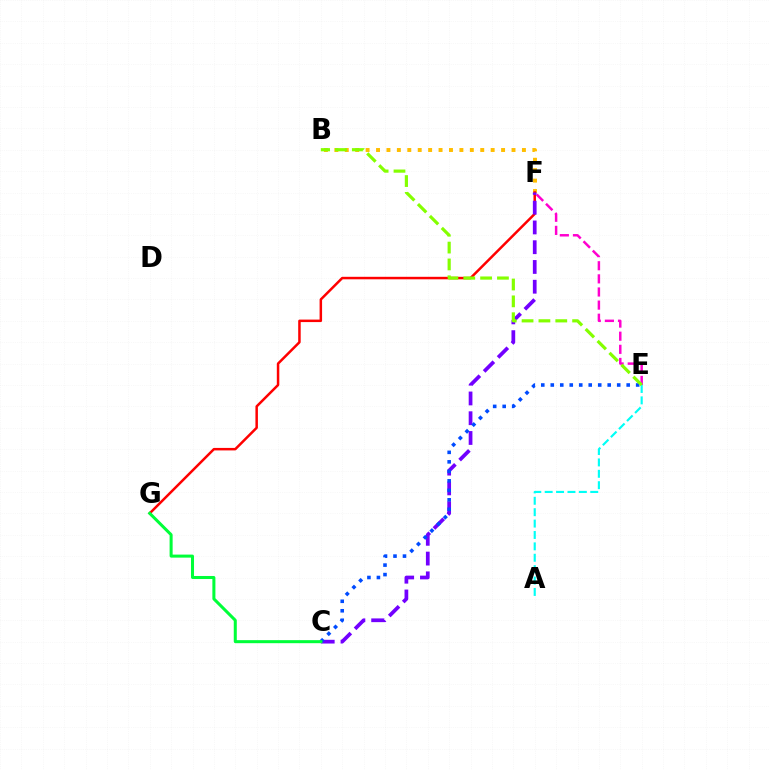{('B', 'F'): [{'color': '#ffbd00', 'line_style': 'dotted', 'thickness': 2.83}], ('F', 'G'): [{'color': '#ff0000', 'line_style': 'solid', 'thickness': 1.8}], ('A', 'E'): [{'color': '#00fff6', 'line_style': 'dashed', 'thickness': 1.55}], ('E', 'F'): [{'color': '#ff00cf', 'line_style': 'dashed', 'thickness': 1.78}], ('C', 'F'): [{'color': '#7200ff', 'line_style': 'dashed', 'thickness': 2.68}], ('C', 'E'): [{'color': '#004bff', 'line_style': 'dotted', 'thickness': 2.58}], ('B', 'E'): [{'color': '#84ff00', 'line_style': 'dashed', 'thickness': 2.29}], ('C', 'G'): [{'color': '#00ff39', 'line_style': 'solid', 'thickness': 2.18}]}